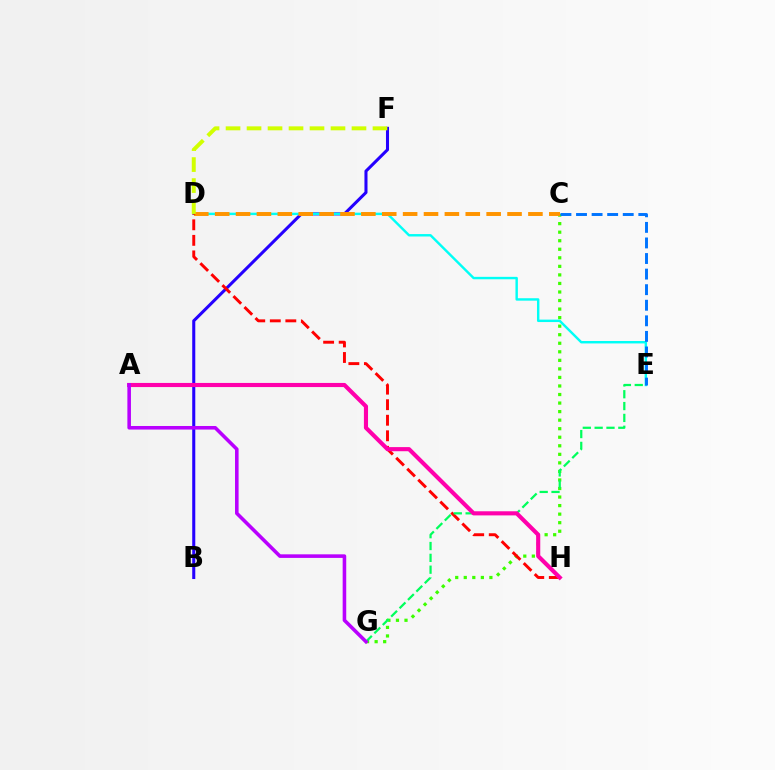{('B', 'F'): [{'color': '#2500ff', 'line_style': 'solid', 'thickness': 2.2}], ('D', 'E'): [{'color': '#00fff6', 'line_style': 'solid', 'thickness': 1.75}], ('C', 'G'): [{'color': '#3dff00', 'line_style': 'dotted', 'thickness': 2.32}], ('C', 'D'): [{'color': '#ff9400', 'line_style': 'dashed', 'thickness': 2.84}], ('D', 'H'): [{'color': '#ff0000', 'line_style': 'dashed', 'thickness': 2.11}], ('D', 'F'): [{'color': '#d1ff00', 'line_style': 'dashed', 'thickness': 2.85}], ('E', 'G'): [{'color': '#00ff5c', 'line_style': 'dashed', 'thickness': 1.61}], ('A', 'H'): [{'color': '#ff00ac', 'line_style': 'solid', 'thickness': 2.97}], ('C', 'E'): [{'color': '#0074ff', 'line_style': 'dashed', 'thickness': 2.12}], ('A', 'G'): [{'color': '#b900ff', 'line_style': 'solid', 'thickness': 2.57}]}